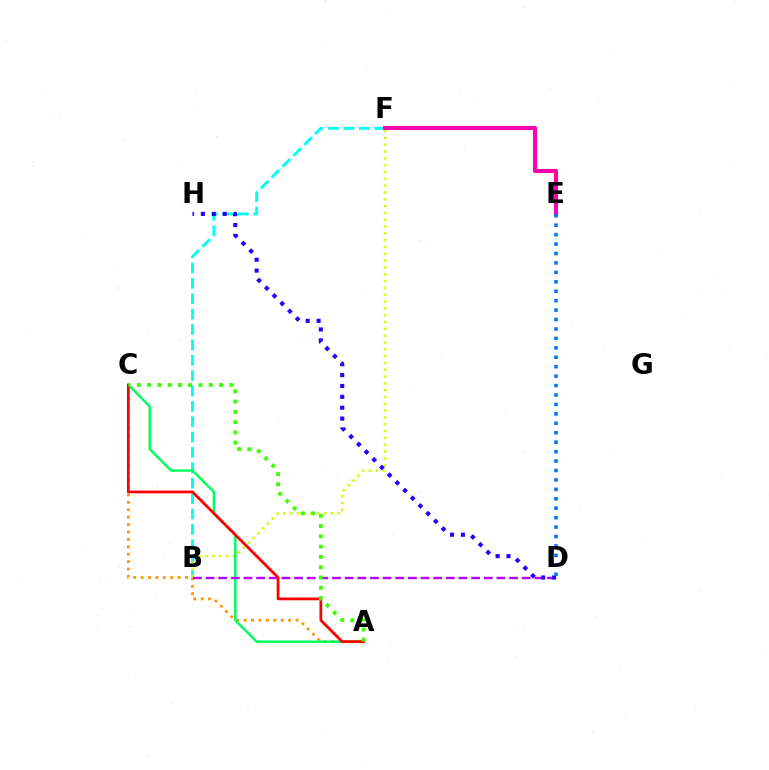{('B', 'F'): [{'color': '#00fff6', 'line_style': 'dashed', 'thickness': 2.09}, {'color': '#d1ff00', 'line_style': 'dotted', 'thickness': 1.85}], ('E', 'F'): [{'color': '#ff00ac', 'line_style': 'solid', 'thickness': 2.94}], ('A', 'C'): [{'color': '#ff9400', 'line_style': 'dotted', 'thickness': 2.01}, {'color': '#00ff5c', 'line_style': 'solid', 'thickness': 1.75}, {'color': '#ff0000', 'line_style': 'solid', 'thickness': 1.98}, {'color': '#3dff00', 'line_style': 'dotted', 'thickness': 2.79}], ('B', 'D'): [{'color': '#b900ff', 'line_style': 'dashed', 'thickness': 1.72}], ('D', 'H'): [{'color': '#2500ff', 'line_style': 'dotted', 'thickness': 2.96}], ('D', 'E'): [{'color': '#0074ff', 'line_style': 'dotted', 'thickness': 2.56}]}